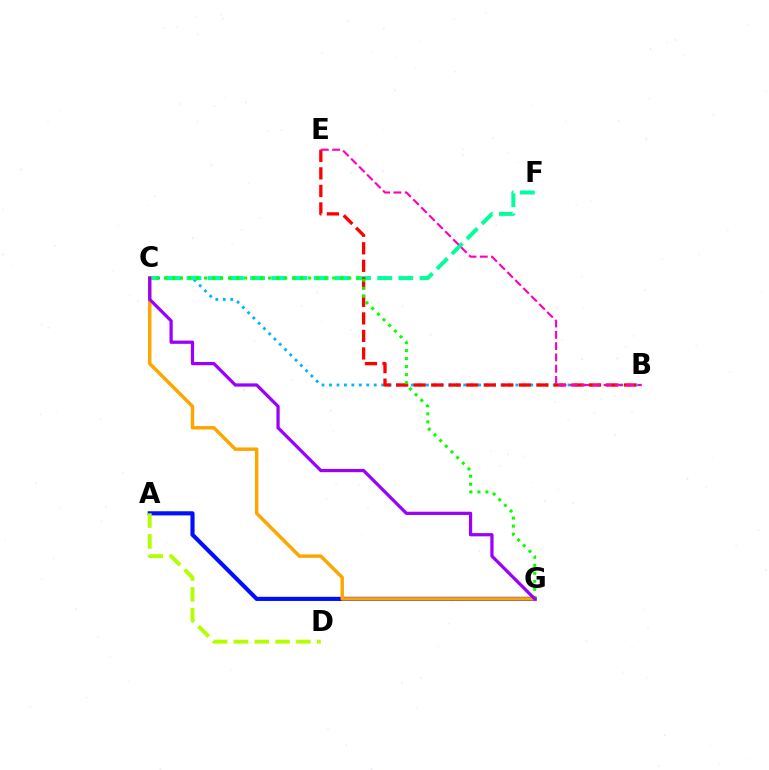{('A', 'G'): [{'color': '#0010ff', 'line_style': 'solid', 'thickness': 2.98}], ('B', 'C'): [{'color': '#00b5ff', 'line_style': 'dotted', 'thickness': 2.03}], ('C', 'F'): [{'color': '#00ff9d', 'line_style': 'dashed', 'thickness': 2.88}], ('C', 'G'): [{'color': '#ffa500', 'line_style': 'solid', 'thickness': 2.49}, {'color': '#08ff00', 'line_style': 'dotted', 'thickness': 2.18}, {'color': '#9b00ff', 'line_style': 'solid', 'thickness': 2.33}], ('A', 'D'): [{'color': '#b3ff00', 'line_style': 'dashed', 'thickness': 2.83}], ('B', 'E'): [{'color': '#ff0000', 'line_style': 'dashed', 'thickness': 2.38}, {'color': '#ff00bd', 'line_style': 'dashed', 'thickness': 1.53}]}